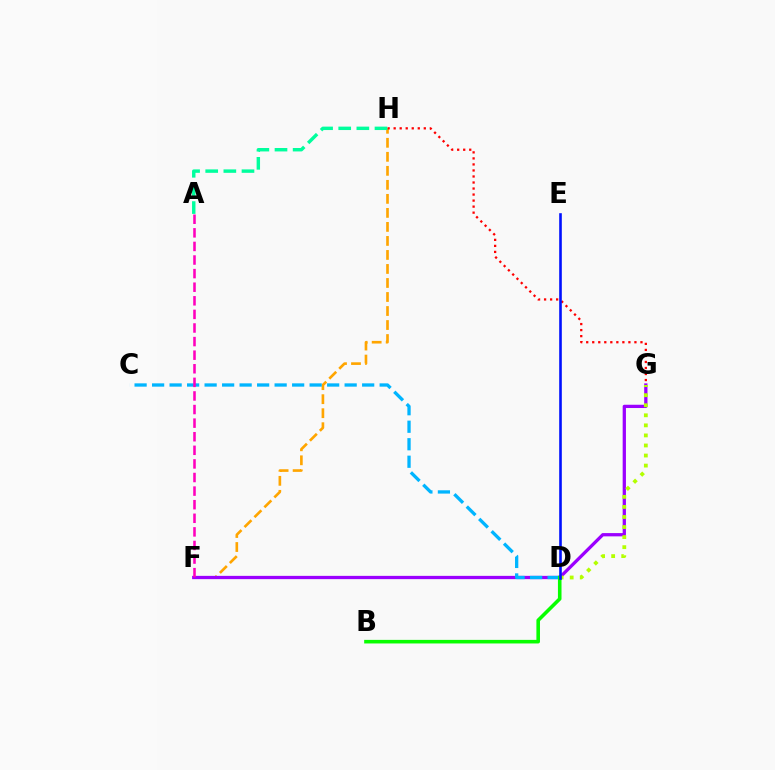{('F', 'H'): [{'color': '#ffa500', 'line_style': 'dashed', 'thickness': 1.9}], ('G', 'H'): [{'color': '#ff0000', 'line_style': 'dotted', 'thickness': 1.64}], ('F', 'G'): [{'color': '#9b00ff', 'line_style': 'solid', 'thickness': 2.36}], ('C', 'D'): [{'color': '#00b5ff', 'line_style': 'dashed', 'thickness': 2.38}], ('A', 'F'): [{'color': '#ff00bd', 'line_style': 'dashed', 'thickness': 1.85}], ('D', 'G'): [{'color': '#b3ff00', 'line_style': 'dotted', 'thickness': 2.73}], ('B', 'D'): [{'color': '#08ff00', 'line_style': 'solid', 'thickness': 2.58}], ('D', 'E'): [{'color': '#0010ff', 'line_style': 'solid', 'thickness': 1.88}], ('A', 'H'): [{'color': '#00ff9d', 'line_style': 'dashed', 'thickness': 2.46}]}